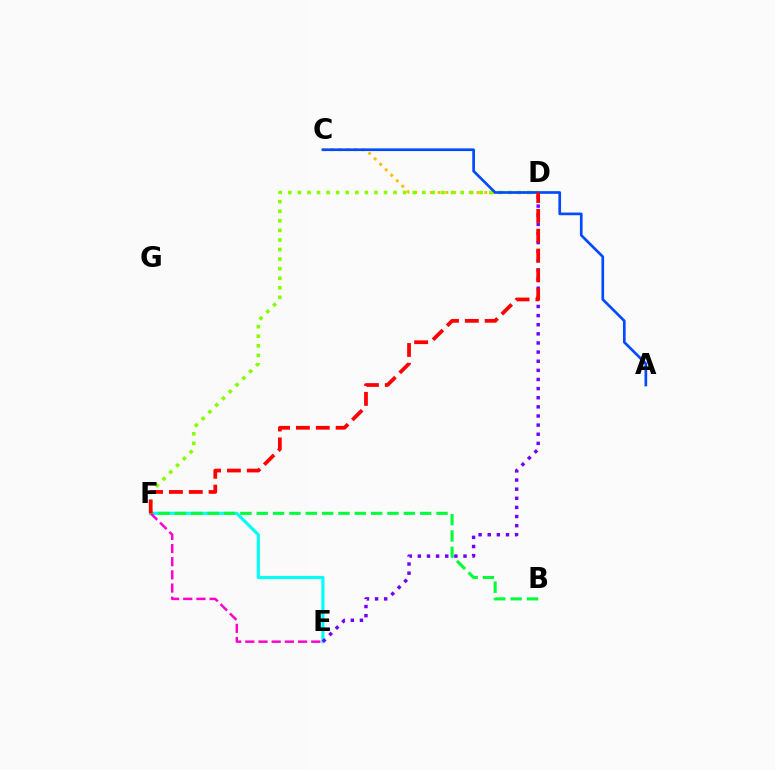{('E', 'F'): [{'color': '#00fff6', 'line_style': 'solid', 'thickness': 2.27}, {'color': '#ff00cf', 'line_style': 'dashed', 'thickness': 1.79}], ('D', 'E'): [{'color': '#7200ff', 'line_style': 'dotted', 'thickness': 2.48}], ('B', 'F'): [{'color': '#00ff39', 'line_style': 'dashed', 'thickness': 2.22}], ('C', 'D'): [{'color': '#ffbd00', 'line_style': 'dotted', 'thickness': 2.12}], ('D', 'F'): [{'color': '#84ff00', 'line_style': 'dotted', 'thickness': 2.6}, {'color': '#ff0000', 'line_style': 'dashed', 'thickness': 2.7}], ('A', 'C'): [{'color': '#004bff', 'line_style': 'solid', 'thickness': 1.93}]}